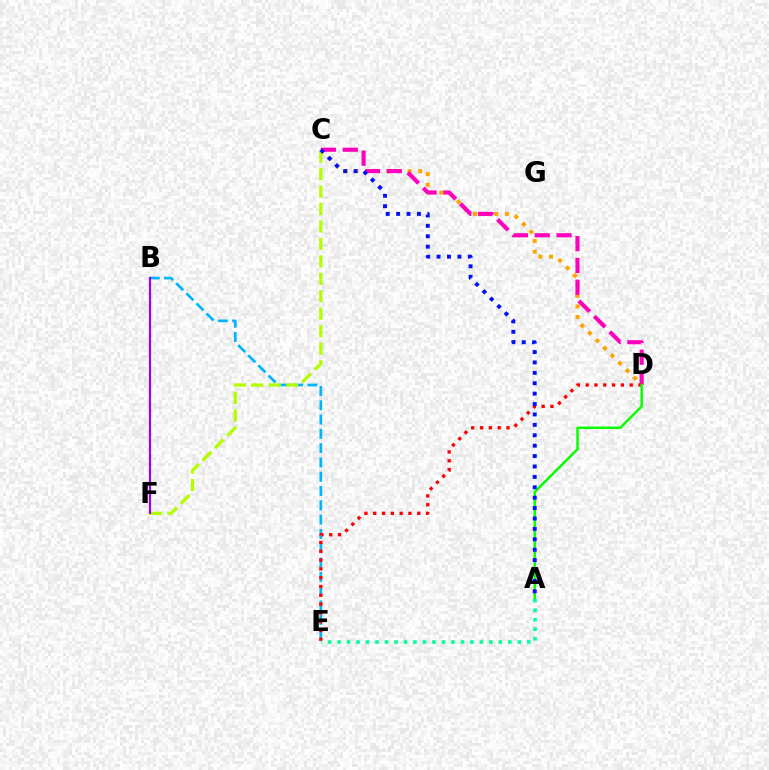{('C', 'D'): [{'color': '#ffa500', 'line_style': 'dotted', 'thickness': 2.89}, {'color': '#ff00bd', 'line_style': 'dashed', 'thickness': 2.96}], ('B', 'E'): [{'color': '#00b5ff', 'line_style': 'dashed', 'thickness': 1.94}], ('C', 'F'): [{'color': '#b3ff00', 'line_style': 'dashed', 'thickness': 2.37}], ('D', 'E'): [{'color': '#ff0000', 'line_style': 'dotted', 'thickness': 2.39}], ('A', 'D'): [{'color': '#08ff00', 'line_style': 'solid', 'thickness': 1.78}], ('A', 'E'): [{'color': '#00ff9d', 'line_style': 'dotted', 'thickness': 2.58}], ('A', 'C'): [{'color': '#0010ff', 'line_style': 'dotted', 'thickness': 2.83}], ('B', 'F'): [{'color': '#9b00ff', 'line_style': 'solid', 'thickness': 1.57}]}